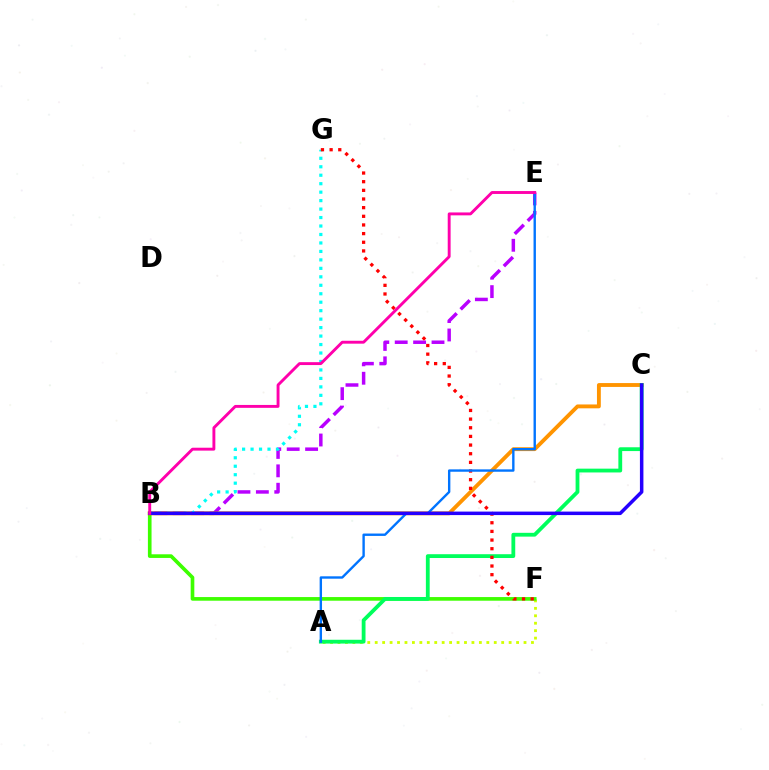{('B', 'E'): [{'color': '#b900ff', 'line_style': 'dashed', 'thickness': 2.5}, {'color': '#ff00ac', 'line_style': 'solid', 'thickness': 2.09}], ('A', 'F'): [{'color': '#d1ff00', 'line_style': 'dotted', 'thickness': 2.02}], ('B', 'F'): [{'color': '#3dff00', 'line_style': 'solid', 'thickness': 2.63}], ('B', 'C'): [{'color': '#ff9400', 'line_style': 'solid', 'thickness': 2.78}, {'color': '#2500ff', 'line_style': 'solid', 'thickness': 2.52}], ('A', 'C'): [{'color': '#00ff5c', 'line_style': 'solid', 'thickness': 2.74}], ('B', 'G'): [{'color': '#00fff6', 'line_style': 'dotted', 'thickness': 2.3}], ('F', 'G'): [{'color': '#ff0000', 'line_style': 'dotted', 'thickness': 2.35}], ('A', 'E'): [{'color': '#0074ff', 'line_style': 'solid', 'thickness': 1.72}]}